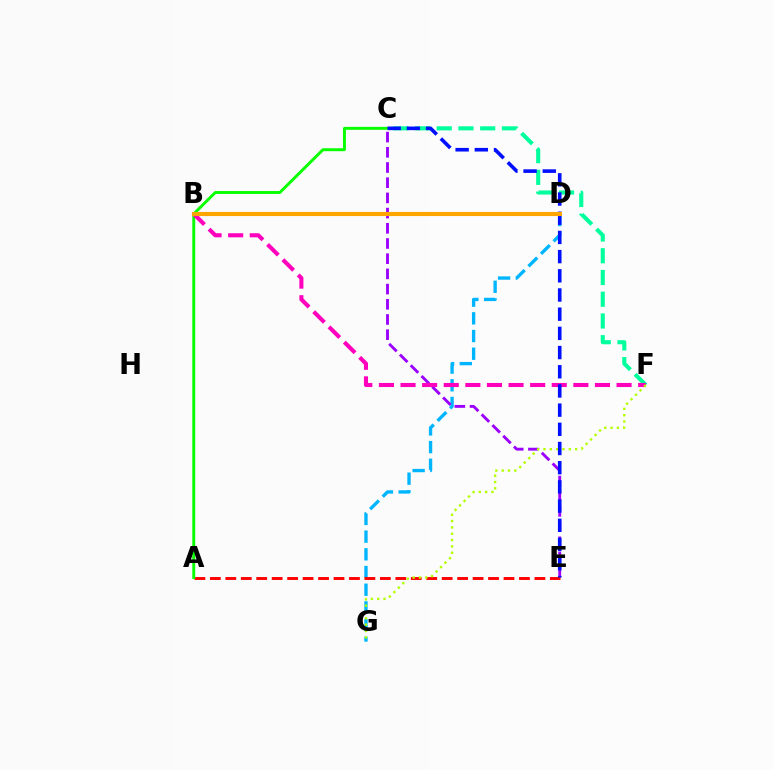{('D', 'G'): [{'color': '#00b5ff', 'line_style': 'dashed', 'thickness': 2.4}], ('C', 'E'): [{'color': '#9b00ff', 'line_style': 'dashed', 'thickness': 2.06}, {'color': '#0010ff', 'line_style': 'dashed', 'thickness': 2.61}], ('A', 'E'): [{'color': '#ff0000', 'line_style': 'dashed', 'thickness': 2.1}], ('C', 'F'): [{'color': '#00ff9d', 'line_style': 'dashed', 'thickness': 2.95}], ('A', 'C'): [{'color': '#08ff00', 'line_style': 'solid', 'thickness': 2.11}], ('B', 'F'): [{'color': '#ff00bd', 'line_style': 'dashed', 'thickness': 2.93}], ('F', 'G'): [{'color': '#b3ff00', 'line_style': 'dotted', 'thickness': 1.72}], ('B', 'D'): [{'color': '#ffa500', 'line_style': 'solid', 'thickness': 2.97}]}